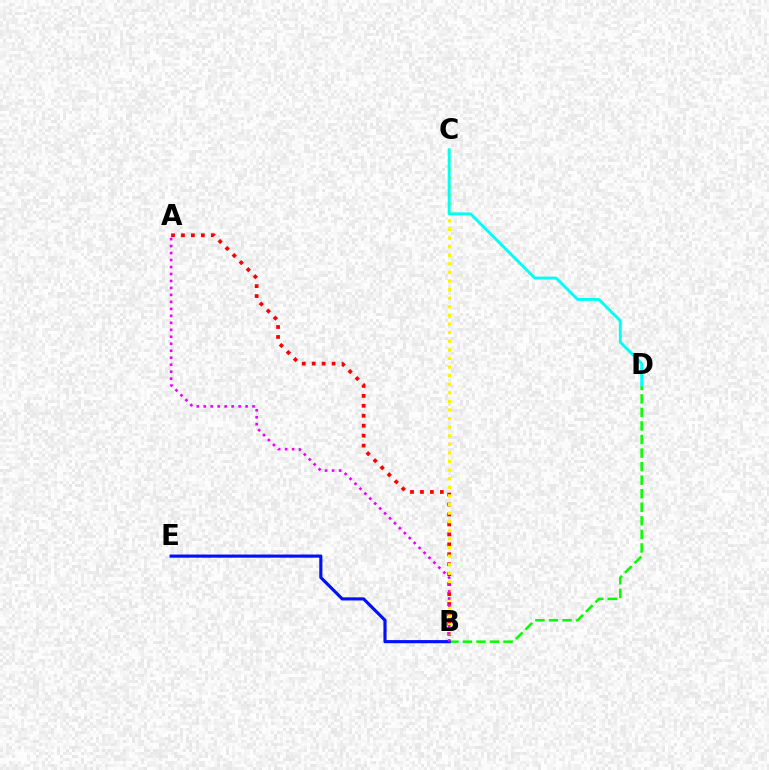{('A', 'B'): [{'color': '#ff0000', 'line_style': 'dotted', 'thickness': 2.7}, {'color': '#ee00ff', 'line_style': 'dotted', 'thickness': 1.9}], ('B', 'C'): [{'color': '#fcf500', 'line_style': 'dotted', 'thickness': 2.34}], ('B', 'D'): [{'color': '#08ff00', 'line_style': 'dashed', 'thickness': 1.84}], ('B', 'E'): [{'color': '#0010ff', 'line_style': 'solid', 'thickness': 2.26}], ('C', 'D'): [{'color': '#00fff6', 'line_style': 'solid', 'thickness': 2.09}]}